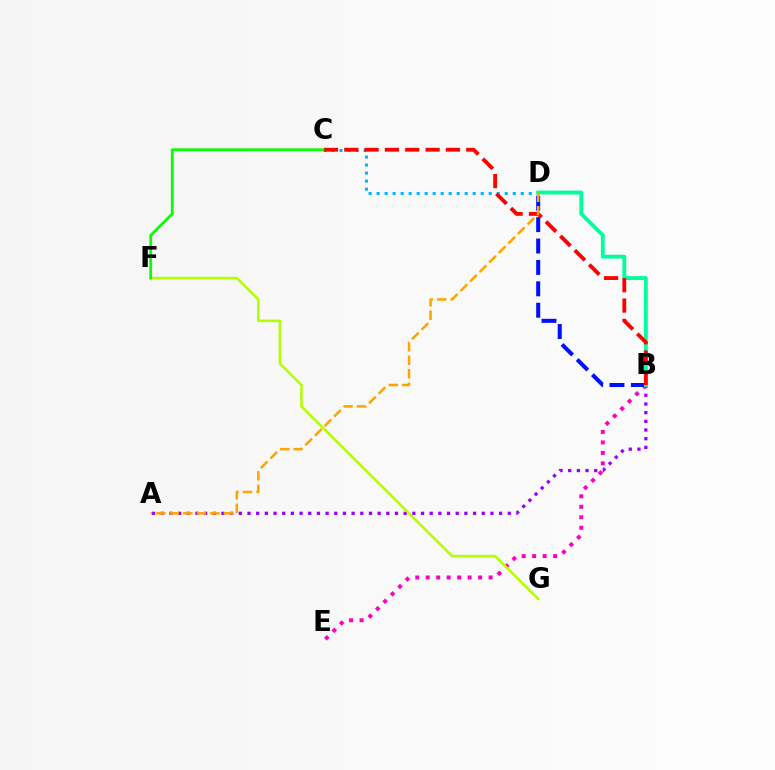{('A', 'B'): [{'color': '#9b00ff', 'line_style': 'dotted', 'thickness': 2.36}], ('B', 'E'): [{'color': '#ff00bd', 'line_style': 'dotted', 'thickness': 2.85}], ('C', 'D'): [{'color': '#00b5ff', 'line_style': 'dotted', 'thickness': 2.18}], ('B', 'D'): [{'color': '#0010ff', 'line_style': 'dashed', 'thickness': 2.91}, {'color': '#00ff9d', 'line_style': 'solid', 'thickness': 2.77}], ('B', 'C'): [{'color': '#ff0000', 'line_style': 'dashed', 'thickness': 2.76}], ('F', 'G'): [{'color': '#b3ff00', 'line_style': 'solid', 'thickness': 1.84}], ('A', 'D'): [{'color': '#ffa500', 'line_style': 'dashed', 'thickness': 1.83}], ('C', 'F'): [{'color': '#08ff00', 'line_style': 'solid', 'thickness': 1.98}]}